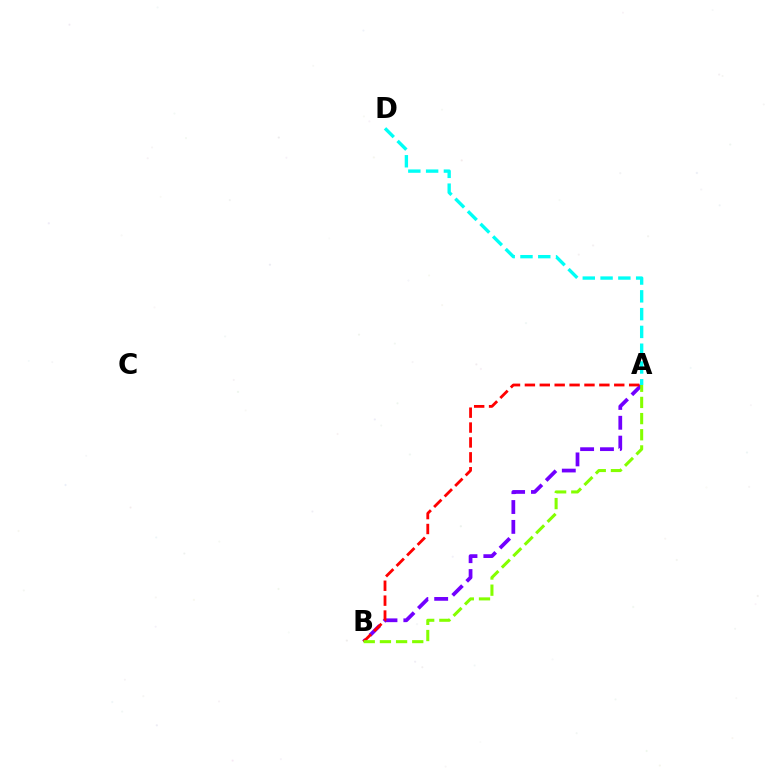{('A', 'B'): [{'color': '#7200ff', 'line_style': 'dashed', 'thickness': 2.7}, {'color': '#ff0000', 'line_style': 'dashed', 'thickness': 2.02}, {'color': '#84ff00', 'line_style': 'dashed', 'thickness': 2.2}], ('A', 'D'): [{'color': '#00fff6', 'line_style': 'dashed', 'thickness': 2.42}]}